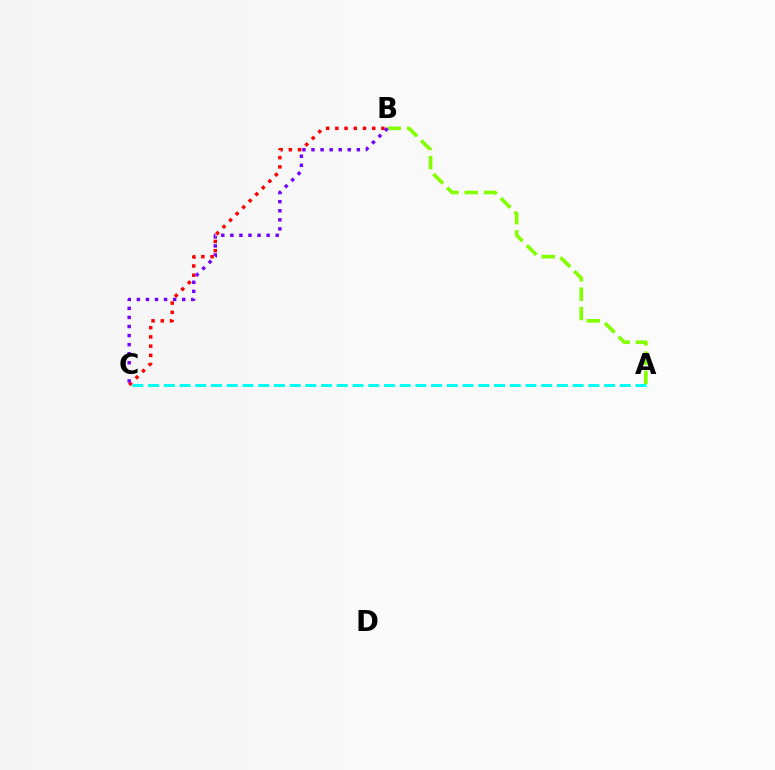{('A', 'B'): [{'color': '#84ff00', 'line_style': 'dashed', 'thickness': 2.63}], ('B', 'C'): [{'color': '#ff0000', 'line_style': 'dotted', 'thickness': 2.5}, {'color': '#7200ff', 'line_style': 'dotted', 'thickness': 2.46}], ('A', 'C'): [{'color': '#00fff6', 'line_style': 'dashed', 'thickness': 2.14}]}